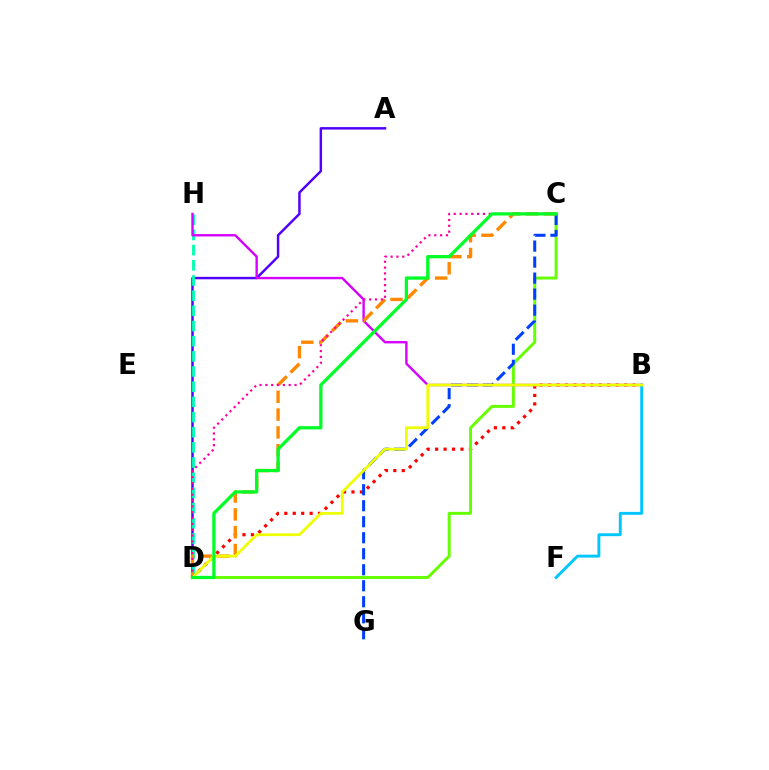{('B', 'D'): [{'color': '#ff0000', 'line_style': 'dotted', 'thickness': 2.3}, {'color': '#eeff00', 'line_style': 'solid', 'thickness': 1.98}], ('C', 'D'): [{'color': '#66ff00', 'line_style': 'solid', 'thickness': 2.13}, {'color': '#ff8800', 'line_style': 'dashed', 'thickness': 2.42}, {'color': '#ff00a0', 'line_style': 'dotted', 'thickness': 1.59}, {'color': '#00ff27', 'line_style': 'solid', 'thickness': 2.35}], ('A', 'D'): [{'color': '#4f00ff', 'line_style': 'solid', 'thickness': 1.77}], ('D', 'H'): [{'color': '#00ffaf', 'line_style': 'dashed', 'thickness': 2.06}], ('C', 'G'): [{'color': '#003fff', 'line_style': 'dashed', 'thickness': 2.17}], ('B', 'H'): [{'color': '#d600ff', 'line_style': 'solid', 'thickness': 1.71}], ('B', 'F'): [{'color': '#00c7ff', 'line_style': 'solid', 'thickness': 2.1}]}